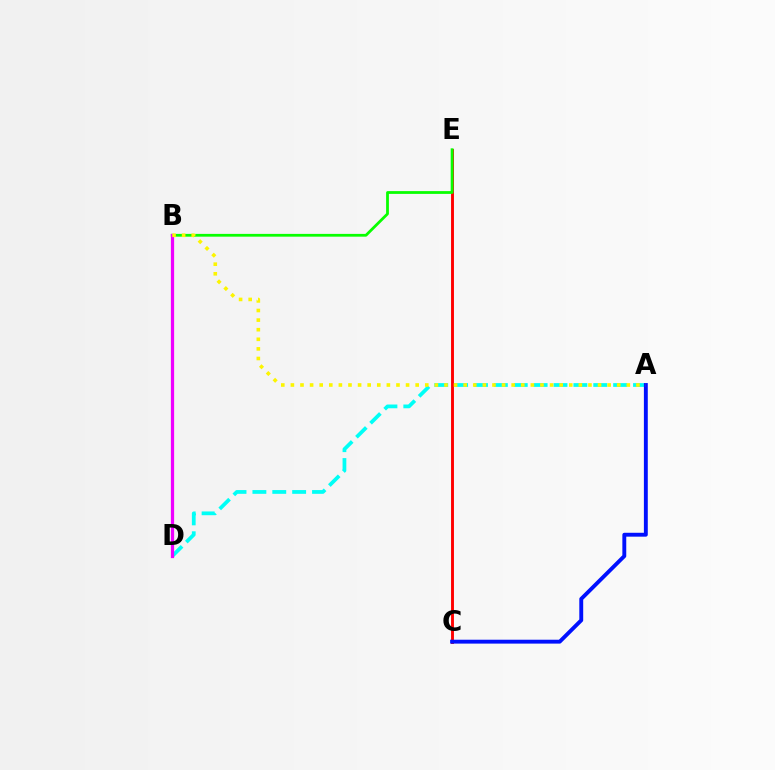{('A', 'D'): [{'color': '#00fff6', 'line_style': 'dashed', 'thickness': 2.7}], ('C', 'E'): [{'color': '#ff0000', 'line_style': 'solid', 'thickness': 2.08}], ('A', 'C'): [{'color': '#0010ff', 'line_style': 'solid', 'thickness': 2.8}], ('B', 'E'): [{'color': '#08ff00', 'line_style': 'solid', 'thickness': 2.0}], ('B', 'D'): [{'color': '#ee00ff', 'line_style': 'solid', 'thickness': 2.33}], ('A', 'B'): [{'color': '#fcf500', 'line_style': 'dotted', 'thickness': 2.61}]}